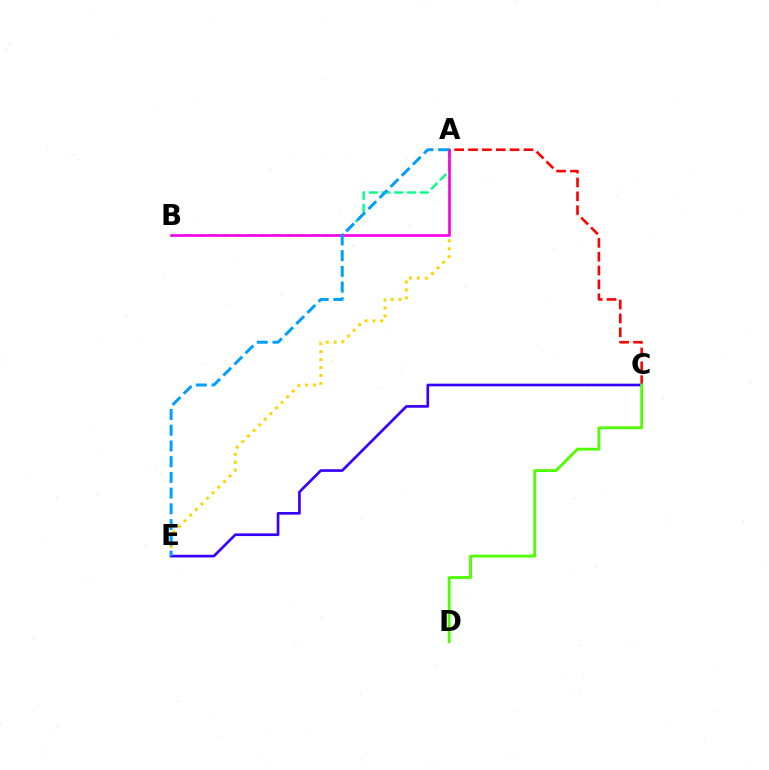{('A', 'E'): [{'color': '#ffd500', 'line_style': 'dotted', 'thickness': 2.15}, {'color': '#009eff', 'line_style': 'dashed', 'thickness': 2.14}], ('A', 'B'): [{'color': '#00ff86', 'line_style': 'dashed', 'thickness': 1.73}, {'color': '#ff00ed', 'line_style': 'solid', 'thickness': 1.92}], ('C', 'E'): [{'color': '#3700ff', 'line_style': 'solid', 'thickness': 1.92}], ('A', 'C'): [{'color': '#ff0000', 'line_style': 'dashed', 'thickness': 1.88}], ('C', 'D'): [{'color': '#4fff00', 'line_style': 'solid', 'thickness': 2.04}]}